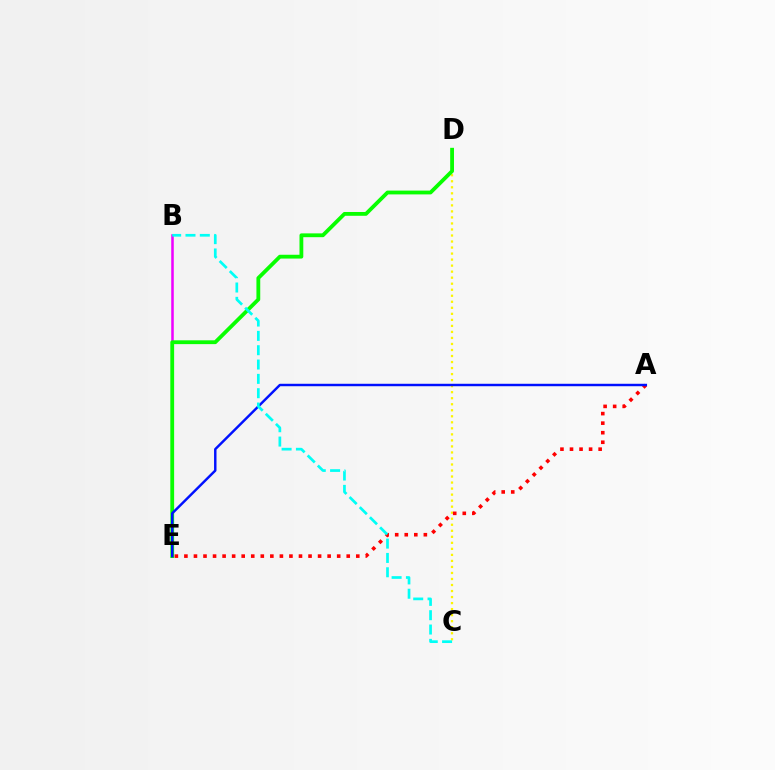{('C', 'D'): [{'color': '#fcf500', 'line_style': 'dotted', 'thickness': 1.64}], ('B', 'E'): [{'color': '#ee00ff', 'line_style': 'solid', 'thickness': 1.82}], ('A', 'E'): [{'color': '#ff0000', 'line_style': 'dotted', 'thickness': 2.59}, {'color': '#0010ff', 'line_style': 'solid', 'thickness': 1.76}], ('D', 'E'): [{'color': '#08ff00', 'line_style': 'solid', 'thickness': 2.74}], ('B', 'C'): [{'color': '#00fff6', 'line_style': 'dashed', 'thickness': 1.95}]}